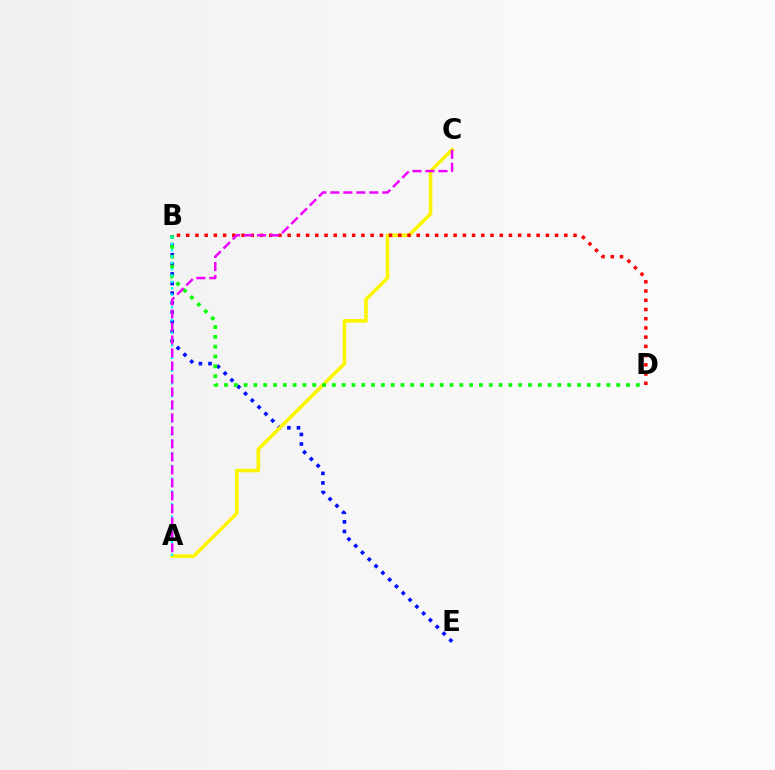{('B', 'E'): [{'color': '#0010ff', 'line_style': 'dotted', 'thickness': 2.6}], ('A', 'C'): [{'color': '#fcf500', 'line_style': 'solid', 'thickness': 2.57}, {'color': '#ee00ff', 'line_style': 'dashed', 'thickness': 1.76}], ('B', 'D'): [{'color': '#08ff00', 'line_style': 'dotted', 'thickness': 2.66}, {'color': '#ff0000', 'line_style': 'dotted', 'thickness': 2.51}], ('A', 'B'): [{'color': '#00fff6', 'line_style': 'dotted', 'thickness': 1.72}]}